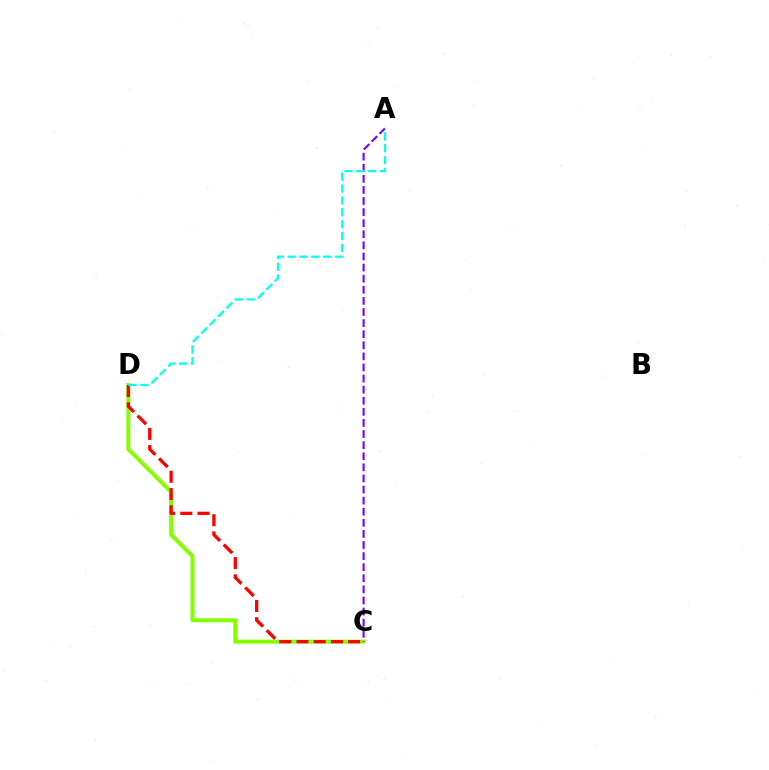{('C', 'D'): [{'color': '#84ff00', 'line_style': 'solid', 'thickness': 2.88}, {'color': '#ff0000', 'line_style': 'dashed', 'thickness': 2.34}], ('A', 'C'): [{'color': '#7200ff', 'line_style': 'dashed', 'thickness': 1.51}], ('A', 'D'): [{'color': '#00fff6', 'line_style': 'dashed', 'thickness': 1.61}]}